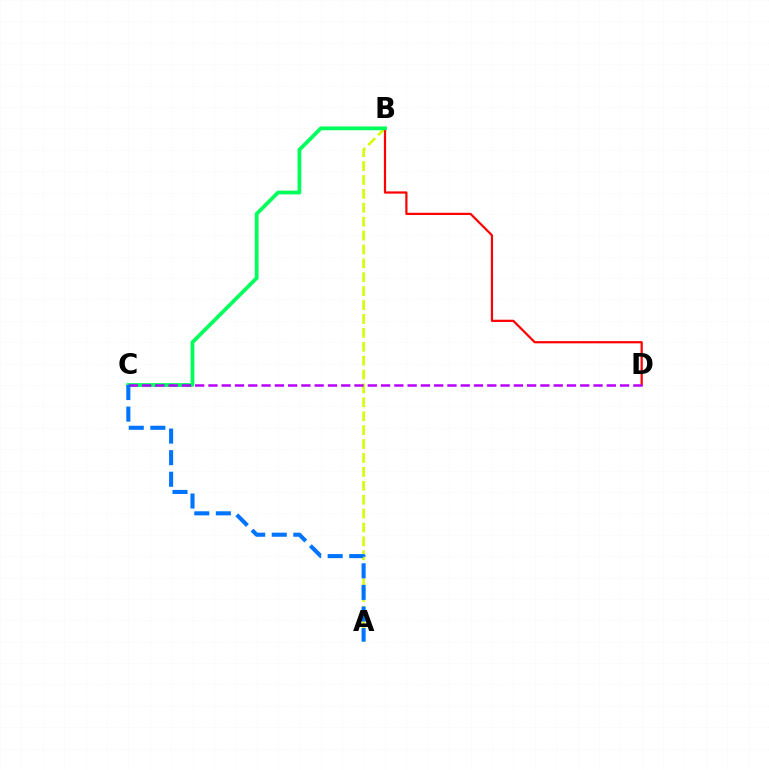{('A', 'B'): [{'color': '#d1ff00', 'line_style': 'dashed', 'thickness': 1.89}], ('B', 'D'): [{'color': '#ff0000', 'line_style': 'solid', 'thickness': 1.6}], ('B', 'C'): [{'color': '#00ff5c', 'line_style': 'solid', 'thickness': 2.72}], ('C', 'D'): [{'color': '#b900ff', 'line_style': 'dashed', 'thickness': 1.8}], ('A', 'C'): [{'color': '#0074ff', 'line_style': 'dashed', 'thickness': 2.93}]}